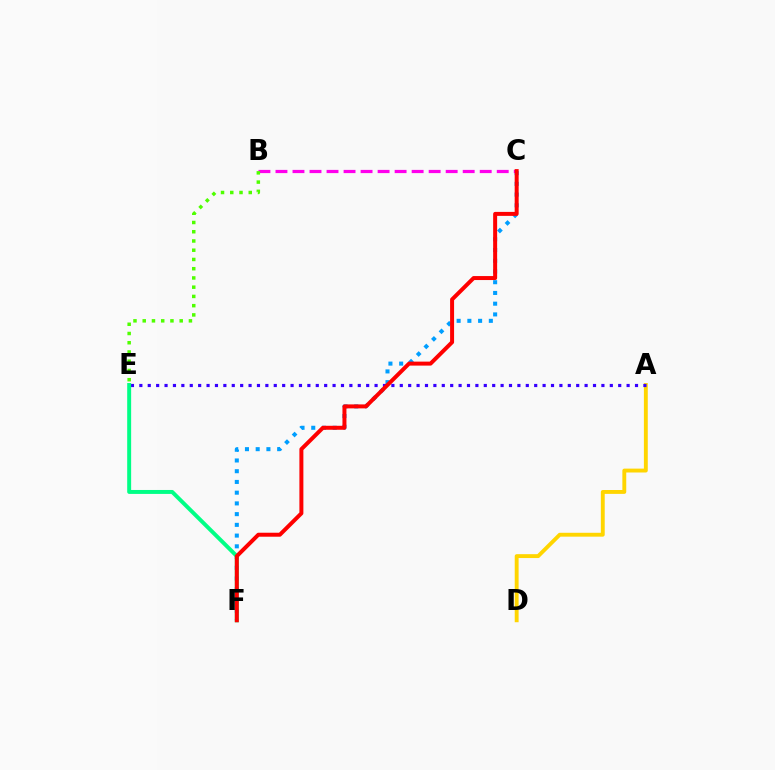{('C', 'F'): [{'color': '#009eff', 'line_style': 'dotted', 'thickness': 2.92}, {'color': '#ff0000', 'line_style': 'solid', 'thickness': 2.87}], ('B', 'C'): [{'color': '#ff00ed', 'line_style': 'dashed', 'thickness': 2.31}], ('A', 'D'): [{'color': '#ffd500', 'line_style': 'solid', 'thickness': 2.8}], ('B', 'E'): [{'color': '#4fff00', 'line_style': 'dotted', 'thickness': 2.51}], ('A', 'E'): [{'color': '#3700ff', 'line_style': 'dotted', 'thickness': 2.28}], ('E', 'F'): [{'color': '#00ff86', 'line_style': 'solid', 'thickness': 2.84}]}